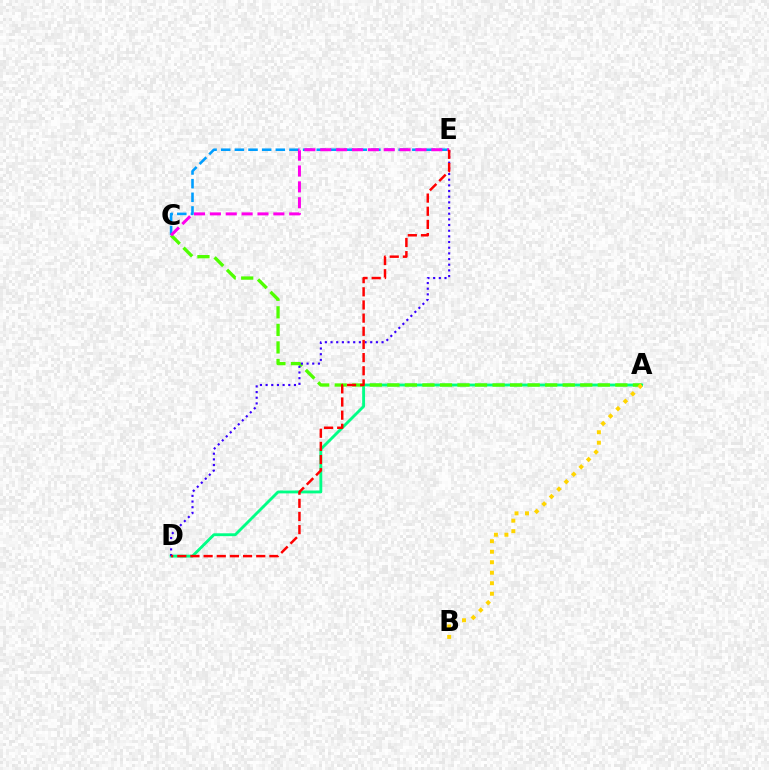{('C', 'E'): [{'color': '#009eff', 'line_style': 'dashed', 'thickness': 1.85}, {'color': '#ff00ed', 'line_style': 'dashed', 'thickness': 2.16}], ('A', 'D'): [{'color': '#00ff86', 'line_style': 'solid', 'thickness': 2.06}], ('A', 'C'): [{'color': '#4fff00', 'line_style': 'dashed', 'thickness': 2.38}], ('D', 'E'): [{'color': '#3700ff', 'line_style': 'dotted', 'thickness': 1.54}, {'color': '#ff0000', 'line_style': 'dashed', 'thickness': 1.79}], ('A', 'B'): [{'color': '#ffd500', 'line_style': 'dotted', 'thickness': 2.85}]}